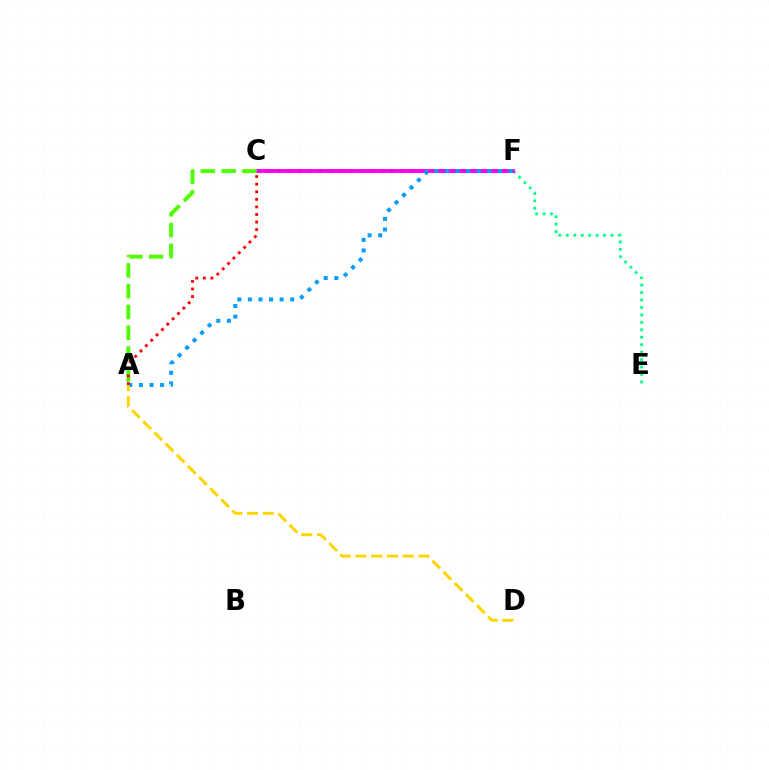{('C', 'F'): [{'color': '#3700ff', 'line_style': 'dotted', 'thickness': 2.78}, {'color': '#ff00ed', 'line_style': 'solid', 'thickness': 2.75}], ('E', 'F'): [{'color': '#00ff86', 'line_style': 'dotted', 'thickness': 2.02}], ('A', 'C'): [{'color': '#4fff00', 'line_style': 'dashed', 'thickness': 2.82}, {'color': '#ff0000', 'line_style': 'dotted', 'thickness': 2.06}], ('A', 'F'): [{'color': '#009eff', 'line_style': 'dotted', 'thickness': 2.88}], ('A', 'D'): [{'color': '#ffd500', 'line_style': 'dashed', 'thickness': 2.14}]}